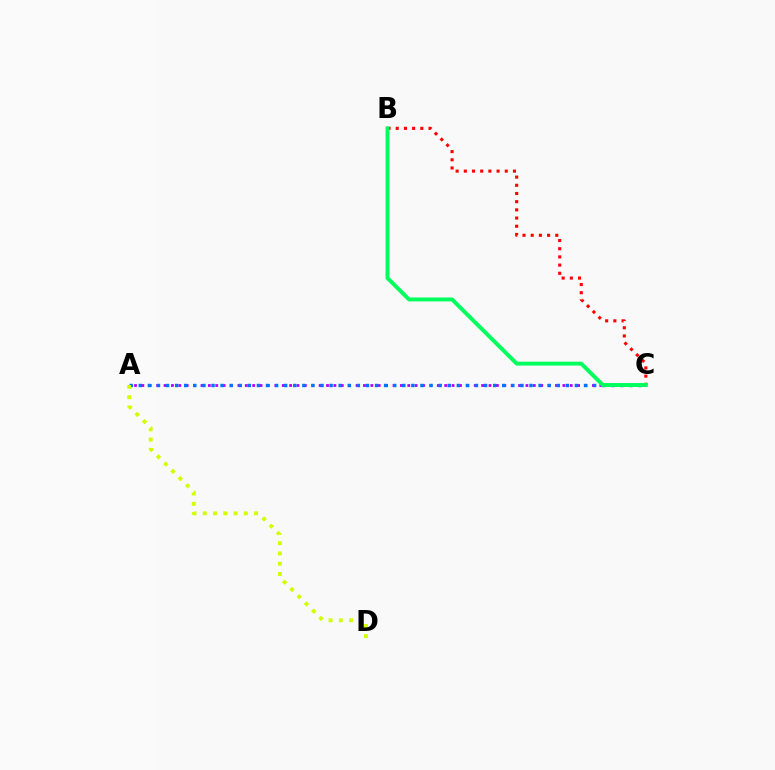{('A', 'C'): [{'color': '#b900ff', 'line_style': 'dotted', 'thickness': 2.01}, {'color': '#0074ff', 'line_style': 'dotted', 'thickness': 2.47}], ('B', 'C'): [{'color': '#ff0000', 'line_style': 'dotted', 'thickness': 2.23}, {'color': '#00ff5c', 'line_style': 'solid', 'thickness': 2.82}], ('A', 'D'): [{'color': '#d1ff00', 'line_style': 'dotted', 'thickness': 2.79}]}